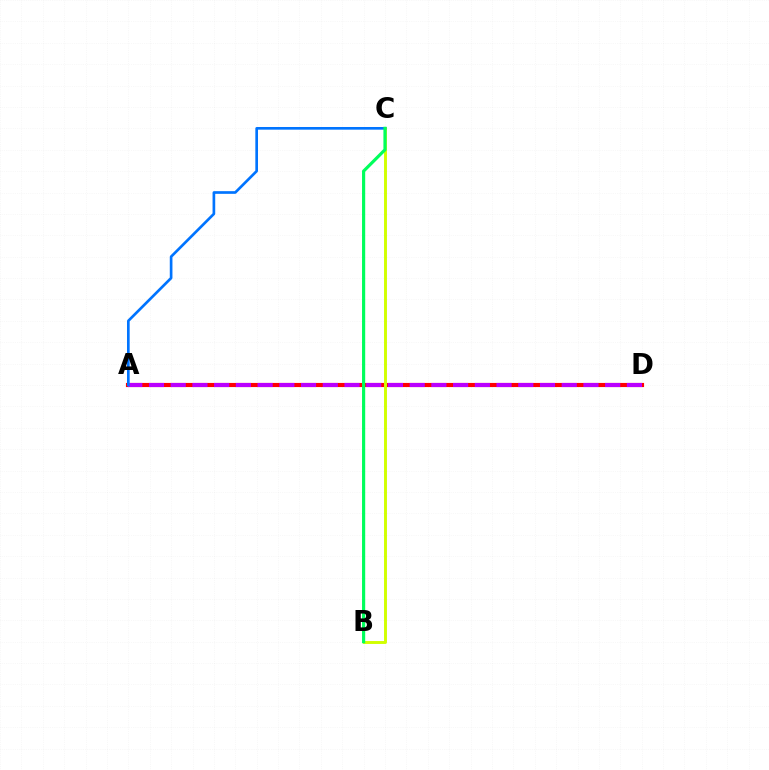{('A', 'D'): [{'color': '#ff0000', 'line_style': 'solid', 'thickness': 2.97}, {'color': '#b900ff', 'line_style': 'dashed', 'thickness': 2.95}], ('B', 'C'): [{'color': '#d1ff00', 'line_style': 'solid', 'thickness': 2.11}, {'color': '#00ff5c', 'line_style': 'solid', 'thickness': 2.28}], ('A', 'C'): [{'color': '#0074ff', 'line_style': 'solid', 'thickness': 1.92}]}